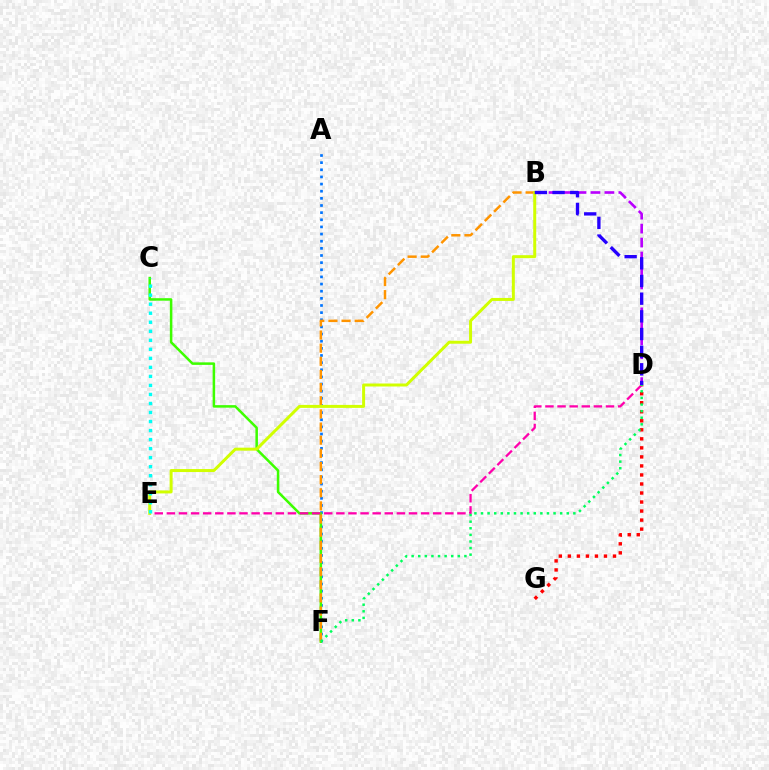{('D', 'G'): [{'color': '#ff0000', 'line_style': 'dotted', 'thickness': 2.45}], ('A', 'F'): [{'color': '#0074ff', 'line_style': 'dotted', 'thickness': 1.94}], ('B', 'D'): [{'color': '#b900ff', 'line_style': 'dashed', 'thickness': 1.9}, {'color': '#2500ff', 'line_style': 'dashed', 'thickness': 2.4}], ('C', 'F'): [{'color': '#3dff00', 'line_style': 'solid', 'thickness': 1.81}], ('D', 'E'): [{'color': '#ff00ac', 'line_style': 'dashed', 'thickness': 1.64}], ('B', 'F'): [{'color': '#ff9400', 'line_style': 'dashed', 'thickness': 1.79}], ('B', 'E'): [{'color': '#d1ff00', 'line_style': 'solid', 'thickness': 2.15}], ('D', 'F'): [{'color': '#00ff5c', 'line_style': 'dotted', 'thickness': 1.79}], ('C', 'E'): [{'color': '#00fff6', 'line_style': 'dotted', 'thickness': 2.45}]}